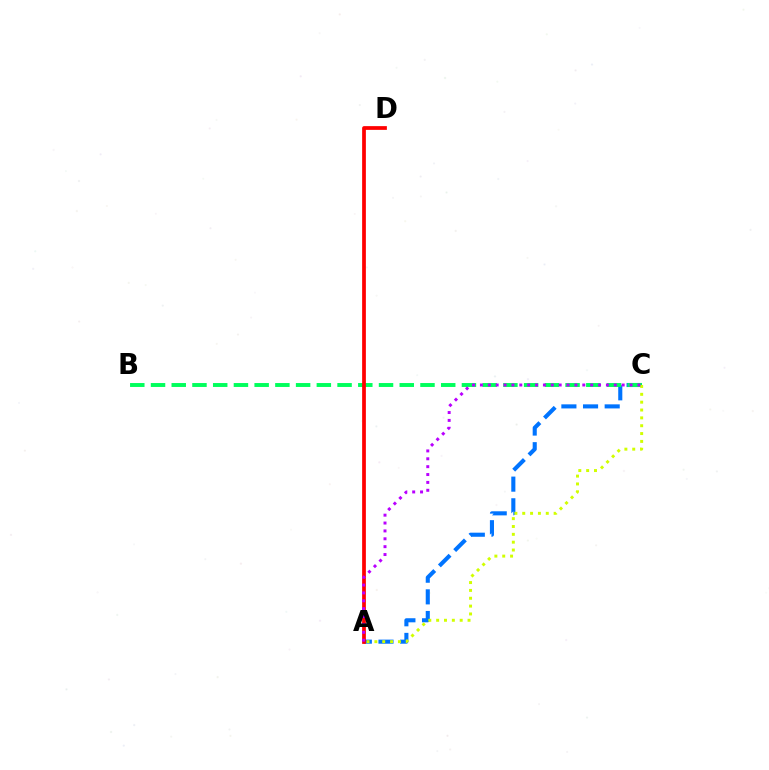{('A', 'C'): [{'color': '#0074ff', 'line_style': 'dashed', 'thickness': 2.94}, {'color': '#d1ff00', 'line_style': 'dotted', 'thickness': 2.13}, {'color': '#b900ff', 'line_style': 'dotted', 'thickness': 2.14}], ('B', 'C'): [{'color': '#00ff5c', 'line_style': 'dashed', 'thickness': 2.82}], ('A', 'D'): [{'color': '#ff0000', 'line_style': 'solid', 'thickness': 2.69}]}